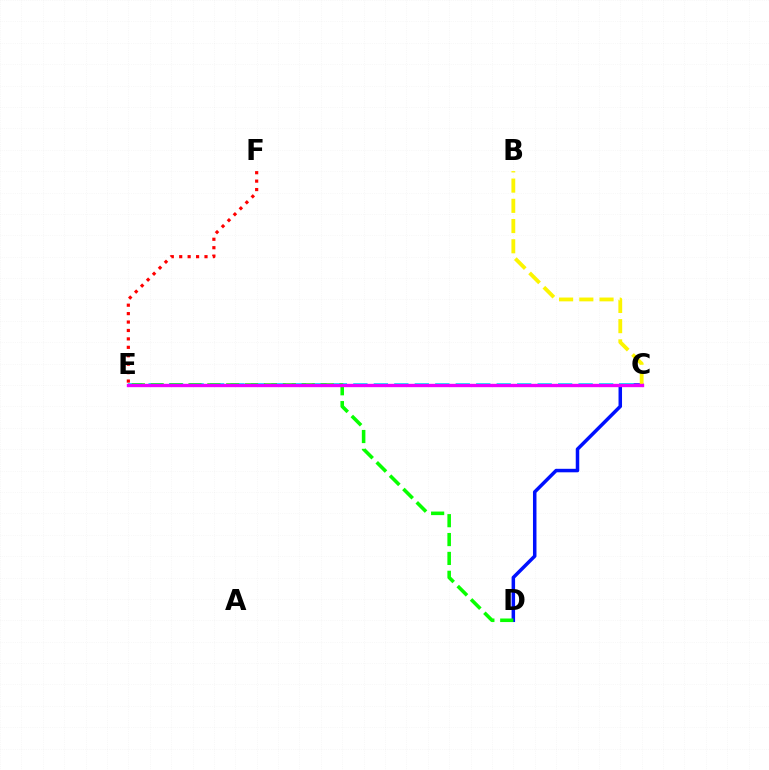{('C', 'D'): [{'color': '#0010ff', 'line_style': 'solid', 'thickness': 2.52}], ('C', 'E'): [{'color': '#00fff6', 'line_style': 'dashed', 'thickness': 2.78}, {'color': '#ee00ff', 'line_style': 'solid', 'thickness': 2.42}], ('E', 'F'): [{'color': '#ff0000', 'line_style': 'dotted', 'thickness': 2.29}], ('B', 'C'): [{'color': '#fcf500', 'line_style': 'dashed', 'thickness': 2.75}], ('D', 'E'): [{'color': '#08ff00', 'line_style': 'dashed', 'thickness': 2.56}]}